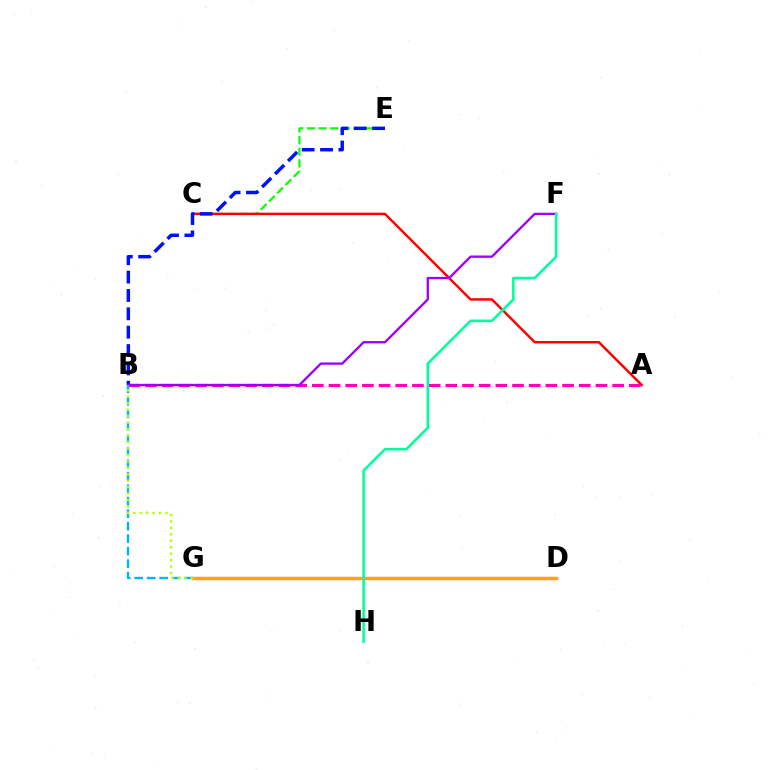{('A', 'B'): [{'color': '#ff00bd', 'line_style': 'dashed', 'thickness': 2.27}], ('C', 'E'): [{'color': '#08ff00', 'line_style': 'dashed', 'thickness': 1.58}], ('A', 'C'): [{'color': '#ff0000', 'line_style': 'solid', 'thickness': 1.76}], ('D', 'G'): [{'color': '#ffa500', 'line_style': 'solid', 'thickness': 2.48}], ('B', 'E'): [{'color': '#0010ff', 'line_style': 'dashed', 'thickness': 2.49}], ('B', 'F'): [{'color': '#9b00ff', 'line_style': 'solid', 'thickness': 1.66}], ('B', 'G'): [{'color': '#00b5ff', 'line_style': 'dashed', 'thickness': 1.7}, {'color': '#b3ff00', 'line_style': 'dotted', 'thickness': 1.75}], ('F', 'H'): [{'color': '#00ff9d', 'line_style': 'solid', 'thickness': 1.84}]}